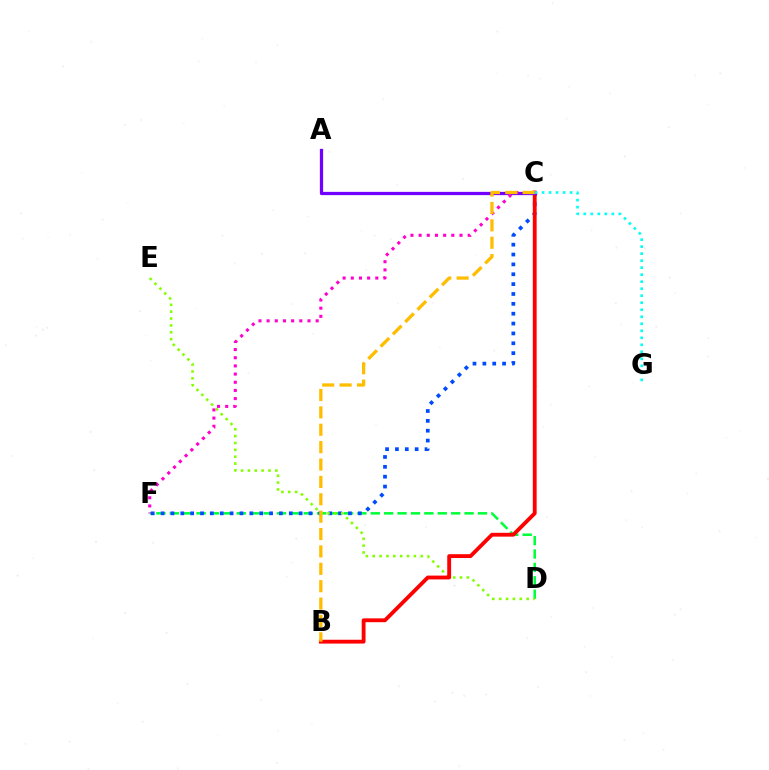{('D', 'F'): [{'color': '#00ff39', 'line_style': 'dashed', 'thickness': 1.82}], ('C', 'F'): [{'color': '#004bff', 'line_style': 'dotted', 'thickness': 2.68}, {'color': '#ff00cf', 'line_style': 'dotted', 'thickness': 2.22}], ('D', 'E'): [{'color': '#84ff00', 'line_style': 'dotted', 'thickness': 1.87}], ('B', 'C'): [{'color': '#ff0000', 'line_style': 'solid', 'thickness': 2.76}, {'color': '#ffbd00', 'line_style': 'dashed', 'thickness': 2.36}], ('A', 'C'): [{'color': '#7200ff', 'line_style': 'solid', 'thickness': 2.35}], ('C', 'G'): [{'color': '#00fff6', 'line_style': 'dotted', 'thickness': 1.9}]}